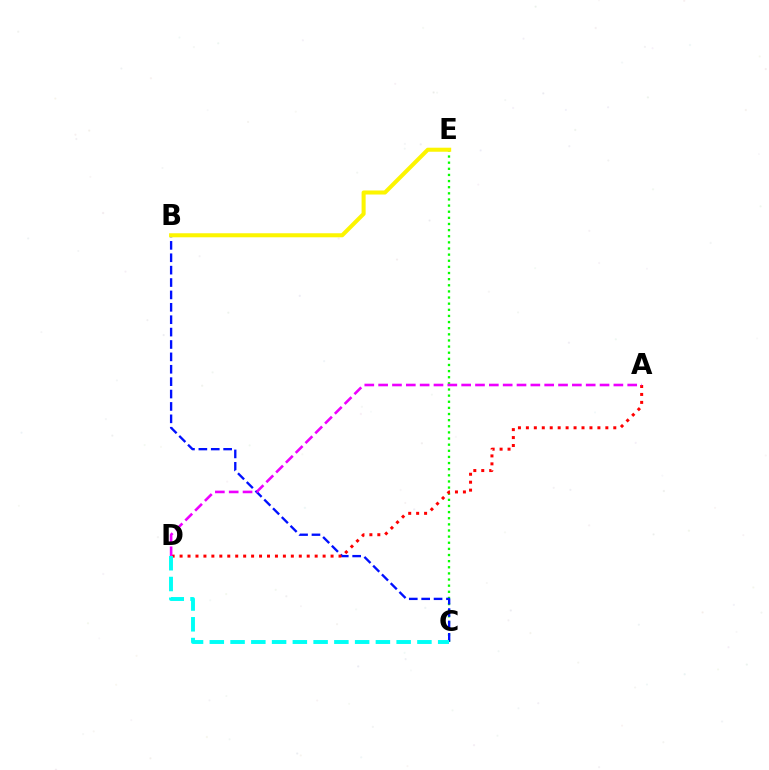{('C', 'E'): [{'color': '#08ff00', 'line_style': 'dotted', 'thickness': 1.67}], ('B', 'C'): [{'color': '#0010ff', 'line_style': 'dashed', 'thickness': 1.68}], ('A', 'D'): [{'color': '#ff0000', 'line_style': 'dotted', 'thickness': 2.16}, {'color': '#ee00ff', 'line_style': 'dashed', 'thickness': 1.88}], ('B', 'E'): [{'color': '#fcf500', 'line_style': 'solid', 'thickness': 2.91}], ('C', 'D'): [{'color': '#00fff6', 'line_style': 'dashed', 'thickness': 2.82}]}